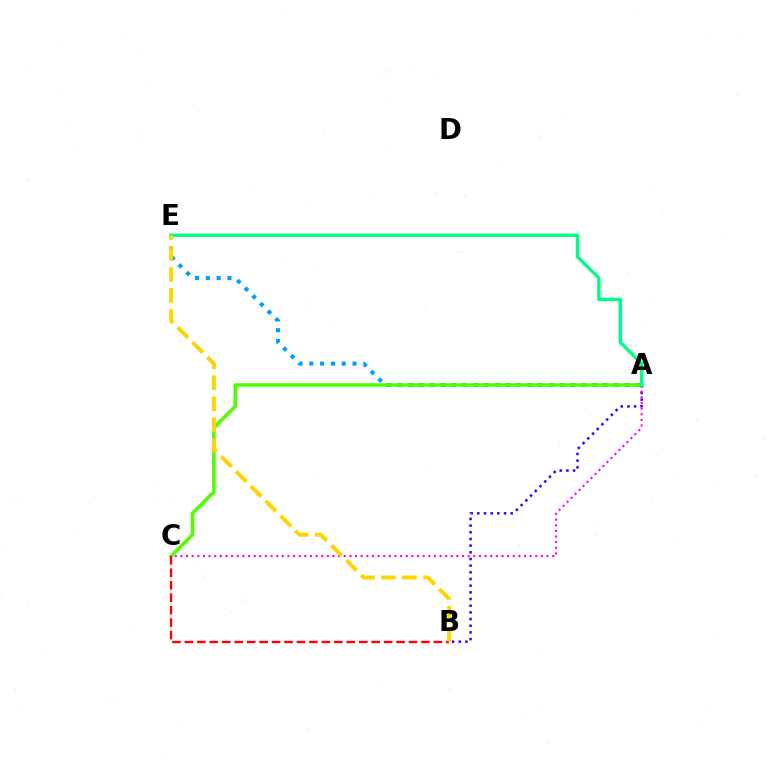{('A', 'E'): [{'color': '#009eff', 'line_style': 'dotted', 'thickness': 2.94}, {'color': '#00ff86', 'line_style': 'solid', 'thickness': 2.46}], ('A', 'C'): [{'color': '#4fff00', 'line_style': 'solid', 'thickness': 2.55}, {'color': '#ff00ed', 'line_style': 'dotted', 'thickness': 1.53}], ('A', 'B'): [{'color': '#3700ff', 'line_style': 'dotted', 'thickness': 1.81}], ('B', 'C'): [{'color': '#ff0000', 'line_style': 'dashed', 'thickness': 1.69}], ('B', 'E'): [{'color': '#ffd500', 'line_style': 'dashed', 'thickness': 2.85}]}